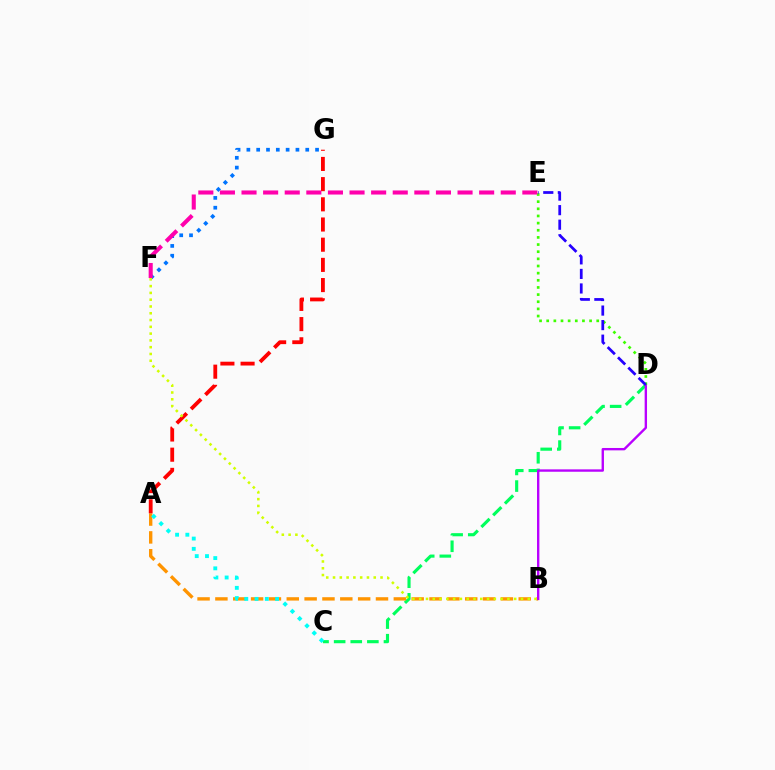{('C', 'D'): [{'color': '#00ff5c', 'line_style': 'dashed', 'thickness': 2.26}], ('F', 'G'): [{'color': '#0074ff', 'line_style': 'dotted', 'thickness': 2.67}], ('A', 'B'): [{'color': '#ff9400', 'line_style': 'dashed', 'thickness': 2.42}], ('B', 'D'): [{'color': '#b900ff', 'line_style': 'solid', 'thickness': 1.71}], ('A', 'G'): [{'color': '#ff0000', 'line_style': 'dashed', 'thickness': 2.74}], ('D', 'E'): [{'color': '#3dff00', 'line_style': 'dotted', 'thickness': 1.94}, {'color': '#2500ff', 'line_style': 'dashed', 'thickness': 1.98}], ('E', 'F'): [{'color': '#ff00ac', 'line_style': 'dashed', 'thickness': 2.93}], ('B', 'F'): [{'color': '#d1ff00', 'line_style': 'dotted', 'thickness': 1.84}], ('A', 'C'): [{'color': '#00fff6', 'line_style': 'dotted', 'thickness': 2.79}]}